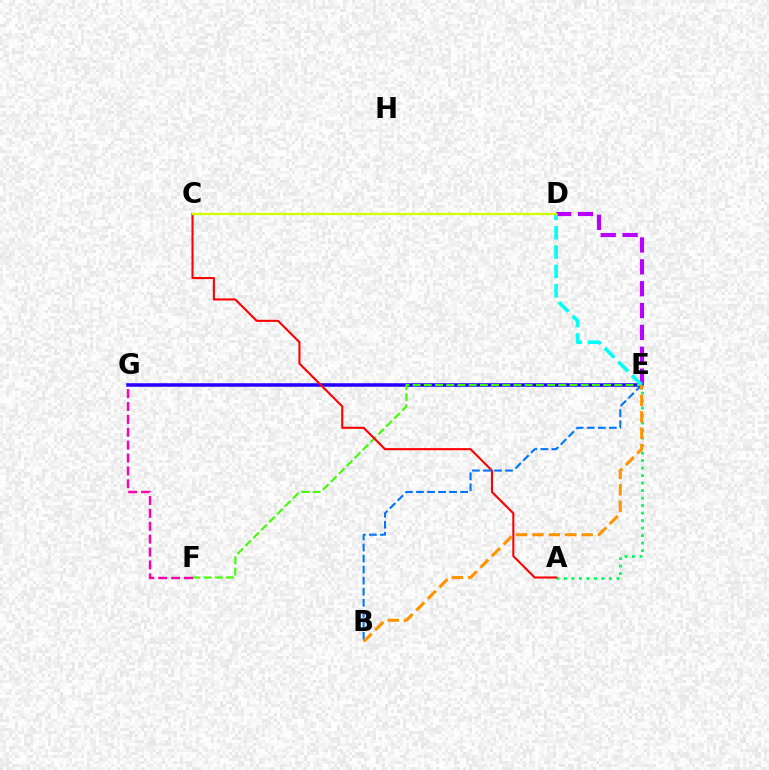{('D', 'E'): [{'color': '#b900ff', 'line_style': 'dashed', 'thickness': 2.97}, {'color': '#00fff6', 'line_style': 'dashed', 'thickness': 2.63}], ('E', 'G'): [{'color': '#2500ff', 'line_style': 'solid', 'thickness': 2.54}], ('A', 'E'): [{'color': '#00ff5c', 'line_style': 'dotted', 'thickness': 2.04}], ('E', 'F'): [{'color': '#3dff00', 'line_style': 'dashed', 'thickness': 1.52}], ('A', 'C'): [{'color': '#ff0000', 'line_style': 'solid', 'thickness': 1.5}], ('B', 'E'): [{'color': '#0074ff', 'line_style': 'dashed', 'thickness': 1.5}, {'color': '#ff9400', 'line_style': 'dashed', 'thickness': 2.23}], ('F', 'G'): [{'color': '#ff00ac', 'line_style': 'dashed', 'thickness': 1.75}], ('C', 'D'): [{'color': '#d1ff00', 'line_style': 'solid', 'thickness': 1.62}]}